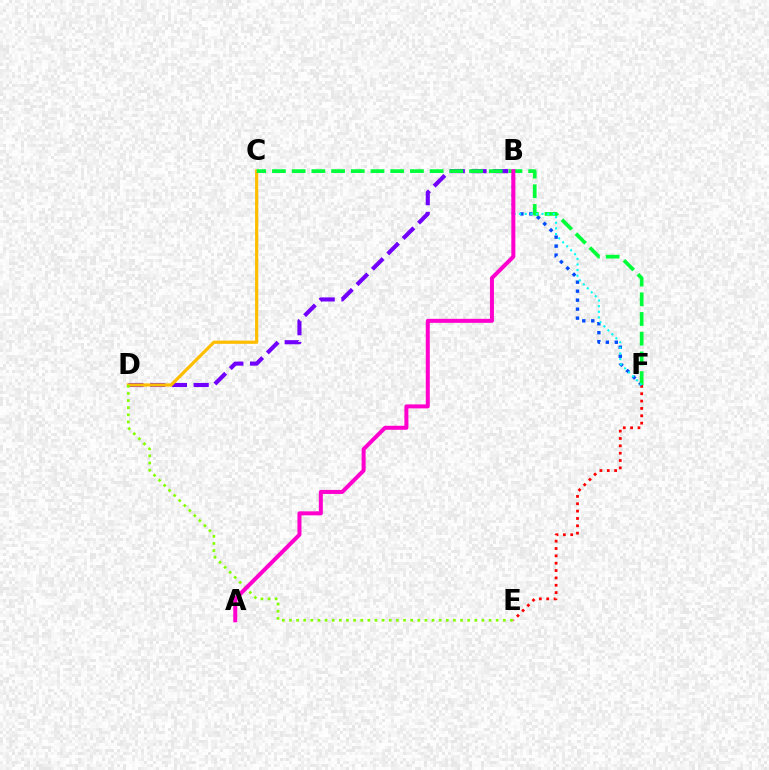{('B', 'D'): [{'color': '#7200ff', 'line_style': 'dashed', 'thickness': 2.95}], ('C', 'D'): [{'color': '#ffbd00', 'line_style': 'solid', 'thickness': 2.31}], ('E', 'F'): [{'color': '#ff0000', 'line_style': 'dotted', 'thickness': 2.0}], ('D', 'E'): [{'color': '#84ff00', 'line_style': 'dotted', 'thickness': 1.94}], ('B', 'F'): [{'color': '#004bff', 'line_style': 'dotted', 'thickness': 2.44}, {'color': '#00fff6', 'line_style': 'dotted', 'thickness': 1.53}], ('C', 'F'): [{'color': '#00ff39', 'line_style': 'dashed', 'thickness': 2.68}], ('A', 'B'): [{'color': '#ff00cf', 'line_style': 'solid', 'thickness': 2.89}]}